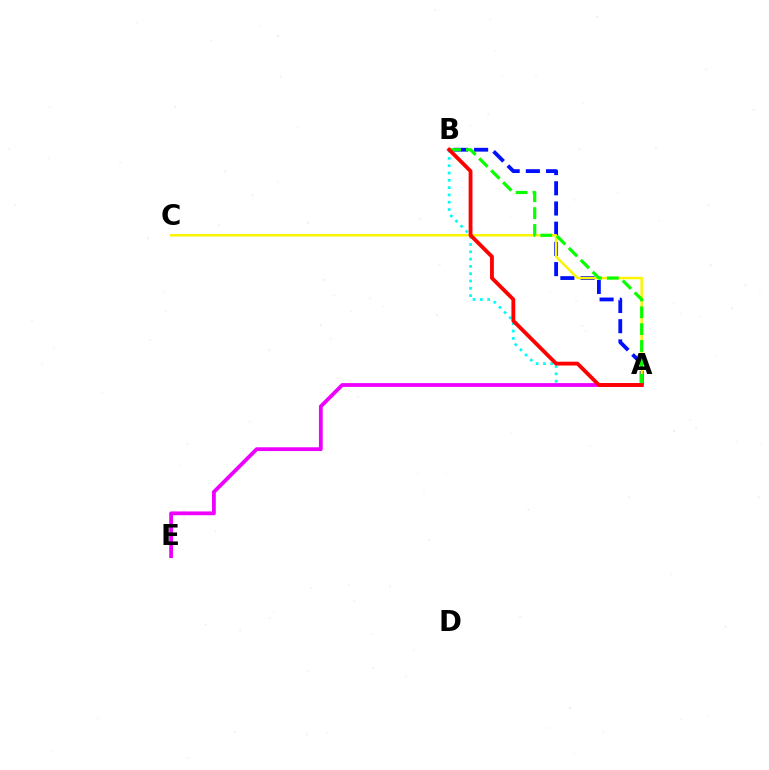{('A', 'B'): [{'color': '#00fff6', 'line_style': 'dotted', 'thickness': 1.98}, {'color': '#0010ff', 'line_style': 'dashed', 'thickness': 2.75}, {'color': '#08ff00', 'line_style': 'dashed', 'thickness': 2.29}, {'color': '#ff0000', 'line_style': 'solid', 'thickness': 2.75}], ('A', 'E'): [{'color': '#ee00ff', 'line_style': 'solid', 'thickness': 2.73}], ('A', 'C'): [{'color': '#fcf500', 'line_style': 'solid', 'thickness': 1.78}]}